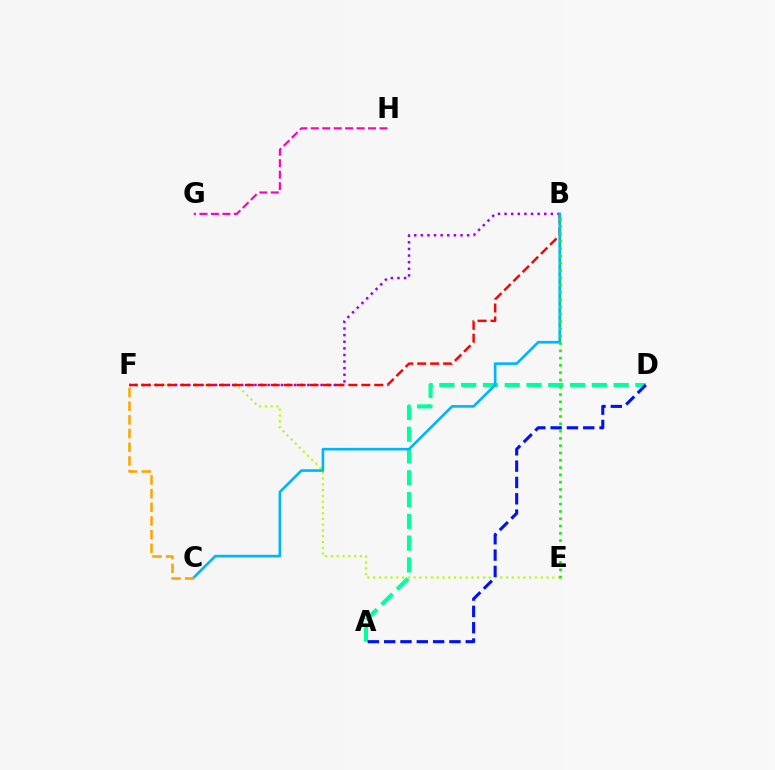{('A', 'D'): [{'color': '#00ff9d', 'line_style': 'dashed', 'thickness': 2.96}, {'color': '#0010ff', 'line_style': 'dashed', 'thickness': 2.22}], ('E', 'F'): [{'color': '#b3ff00', 'line_style': 'dotted', 'thickness': 1.57}], ('B', 'F'): [{'color': '#9b00ff', 'line_style': 'dotted', 'thickness': 1.8}, {'color': '#ff0000', 'line_style': 'dashed', 'thickness': 1.76}], ('G', 'H'): [{'color': '#ff00bd', 'line_style': 'dashed', 'thickness': 1.56}], ('B', 'C'): [{'color': '#00b5ff', 'line_style': 'solid', 'thickness': 1.9}], ('B', 'E'): [{'color': '#08ff00', 'line_style': 'dotted', 'thickness': 1.98}], ('C', 'F'): [{'color': '#ffa500', 'line_style': 'dashed', 'thickness': 1.86}]}